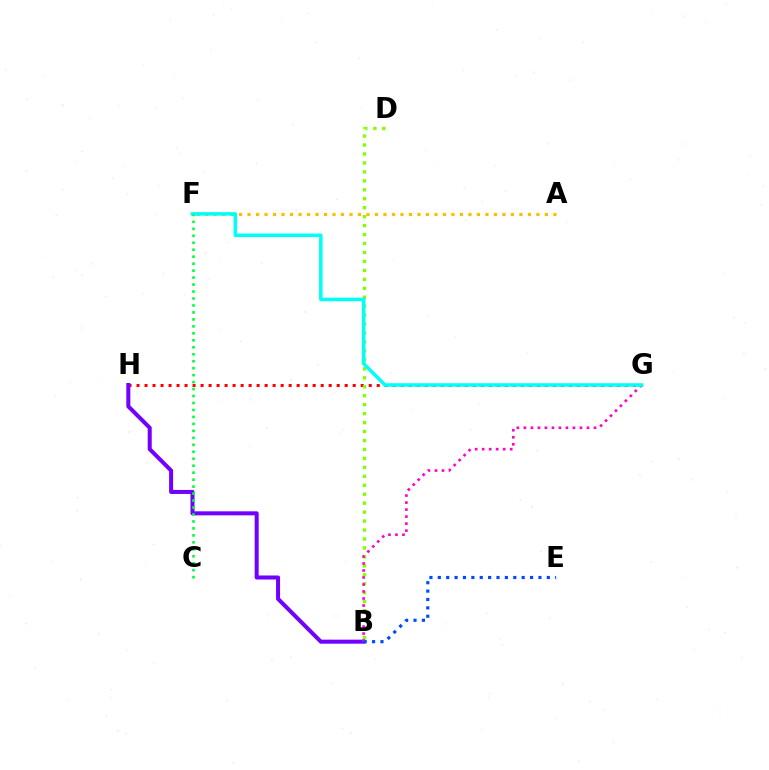{('G', 'H'): [{'color': '#ff0000', 'line_style': 'dotted', 'thickness': 2.18}], ('A', 'F'): [{'color': '#ffbd00', 'line_style': 'dotted', 'thickness': 2.31}], ('B', 'D'): [{'color': '#84ff00', 'line_style': 'dotted', 'thickness': 2.43}], ('B', 'H'): [{'color': '#7200ff', 'line_style': 'solid', 'thickness': 2.9}], ('B', 'G'): [{'color': '#ff00cf', 'line_style': 'dotted', 'thickness': 1.9}], ('F', 'G'): [{'color': '#00fff6', 'line_style': 'solid', 'thickness': 2.55}], ('B', 'E'): [{'color': '#004bff', 'line_style': 'dotted', 'thickness': 2.28}], ('C', 'F'): [{'color': '#00ff39', 'line_style': 'dotted', 'thickness': 1.89}]}